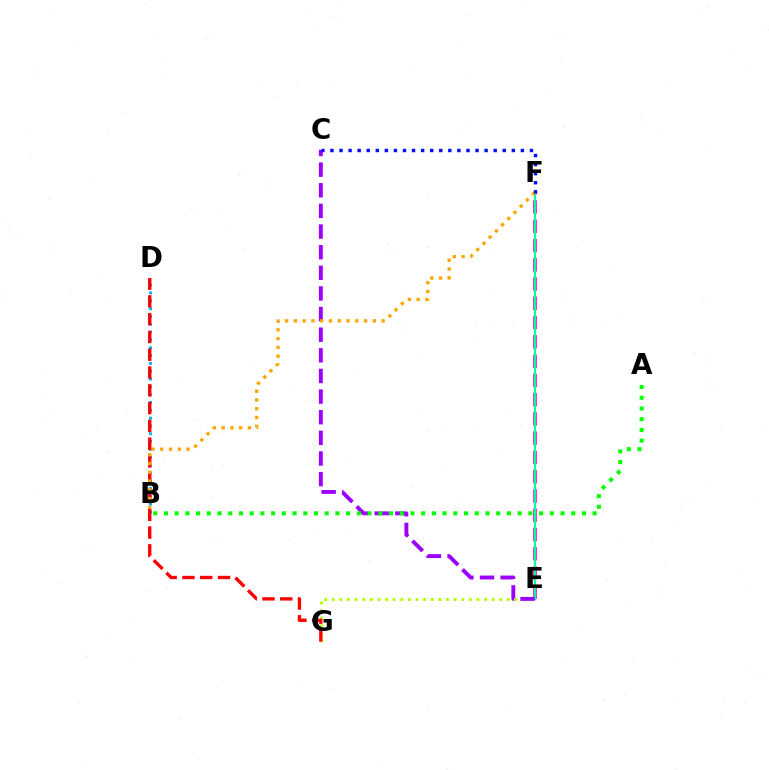{('E', 'F'): [{'color': '#ff00bd', 'line_style': 'dashed', 'thickness': 2.62}, {'color': '#00ff9d', 'line_style': 'solid', 'thickness': 1.52}], ('B', 'D'): [{'color': '#00b5ff', 'line_style': 'dotted', 'thickness': 2.13}], ('E', 'G'): [{'color': '#b3ff00', 'line_style': 'dotted', 'thickness': 2.07}], ('D', 'G'): [{'color': '#ff0000', 'line_style': 'dashed', 'thickness': 2.42}], ('C', 'E'): [{'color': '#9b00ff', 'line_style': 'dashed', 'thickness': 2.8}], ('A', 'B'): [{'color': '#08ff00', 'line_style': 'dotted', 'thickness': 2.91}], ('B', 'F'): [{'color': '#ffa500', 'line_style': 'dotted', 'thickness': 2.38}], ('C', 'F'): [{'color': '#0010ff', 'line_style': 'dotted', 'thickness': 2.46}]}